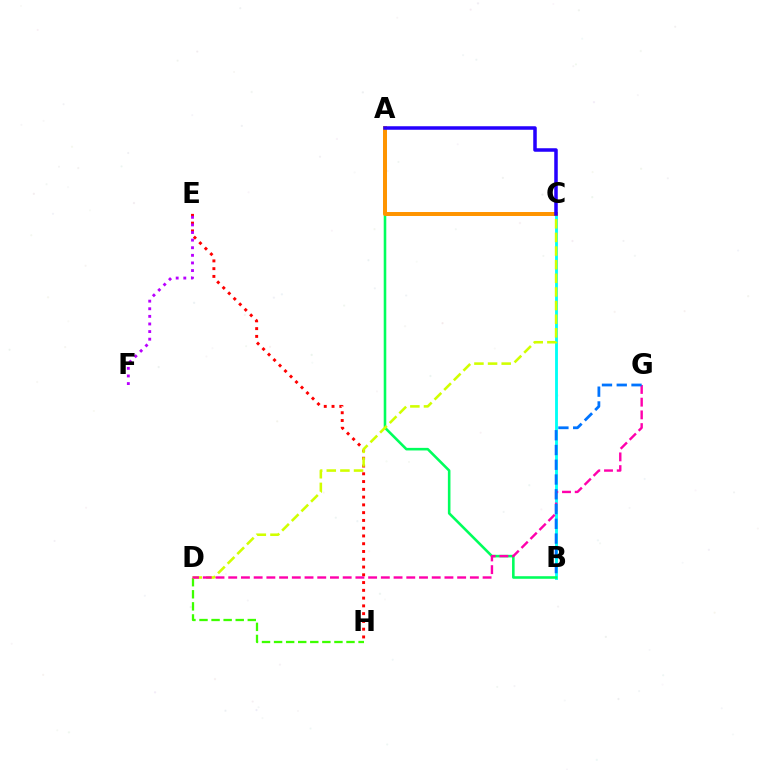{('E', 'H'): [{'color': '#ff0000', 'line_style': 'dotted', 'thickness': 2.11}], ('B', 'C'): [{'color': '#00fff6', 'line_style': 'solid', 'thickness': 2.05}], ('E', 'F'): [{'color': '#b900ff', 'line_style': 'dotted', 'thickness': 2.07}], ('D', 'H'): [{'color': '#3dff00', 'line_style': 'dashed', 'thickness': 1.64}], ('A', 'B'): [{'color': '#00ff5c', 'line_style': 'solid', 'thickness': 1.86}], ('C', 'D'): [{'color': '#d1ff00', 'line_style': 'dashed', 'thickness': 1.85}], ('D', 'G'): [{'color': '#ff00ac', 'line_style': 'dashed', 'thickness': 1.73}], ('A', 'C'): [{'color': '#ff9400', 'line_style': 'solid', 'thickness': 2.87}, {'color': '#2500ff', 'line_style': 'solid', 'thickness': 2.53}], ('B', 'G'): [{'color': '#0074ff', 'line_style': 'dashed', 'thickness': 2.01}]}